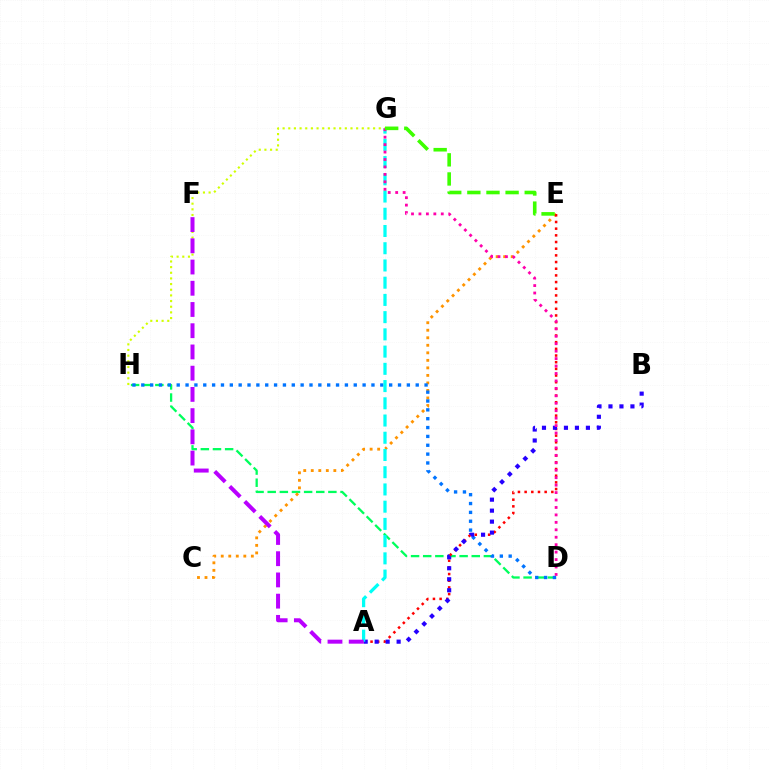{('D', 'H'): [{'color': '#00ff5c', 'line_style': 'dashed', 'thickness': 1.65}, {'color': '#0074ff', 'line_style': 'dotted', 'thickness': 2.41}], ('C', 'E'): [{'color': '#ff9400', 'line_style': 'dotted', 'thickness': 2.04}], ('A', 'E'): [{'color': '#ff0000', 'line_style': 'dotted', 'thickness': 1.81}], ('A', 'B'): [{'color': '#2500ff', 'line_style': 'dotted', 'thickness': 2.98}], ('A', 'G'): [{'color': '#00fff6', 'line_style': 'dashed', 'thickness': 2.34}], ('G', 'H'): [{'color': '#d1ff00', 'line_style': 'dotted', 'thickness': 1.54}], ('D', 'G'): [{'color': '#ff00ac', 'line_style': 'dotted', 'thickness': 2.02}], ('E', 'G'): [{'color': '#3dff00', 'line_style': 'dashed', 'thickness': 2.6}], ('A', 'F'): [{'color': '#b900ff', 'line_style': 'dashed', 'thickness': 2.88}]}